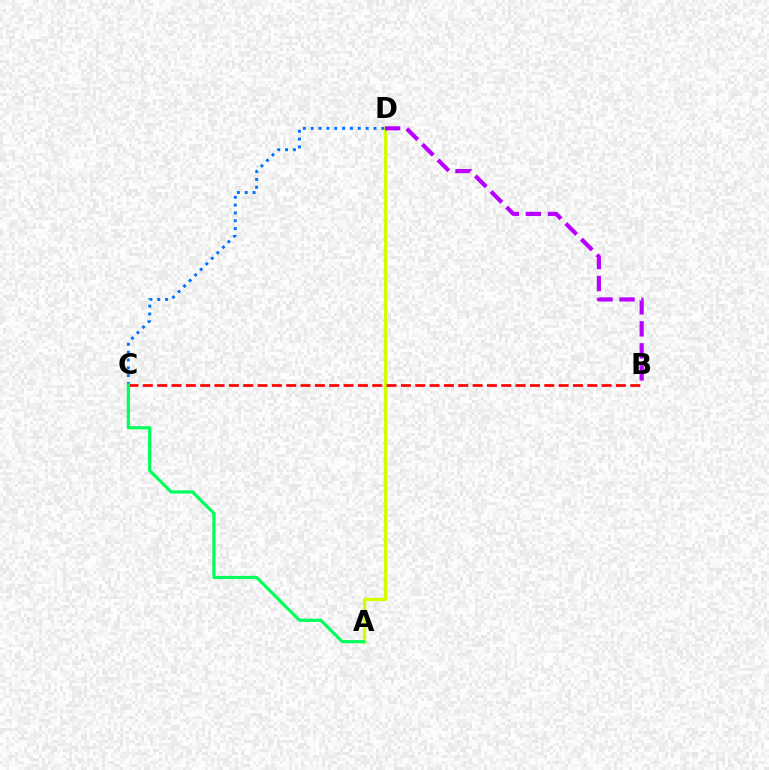{('A', 'D'): [{'color': '#d1ff00', 'line_style': 'solid', 'thickness': 2.36}], ('C', 'D'): [{'color': '#0074ff', 'line_style': 'dotted', 'thickness': 2.13}], ('B', 'C'): [{'color': '#ff0000', 'line_style': 'dashed', 'thickness': 1.95}], ('A', 'C'): [{'color': '#00ff5c', 'line_style': 'solid', 'thickness': 2.29}], ('B', 'D'): [{'color': '#b900ff', 'line_style': 'dashed', 'thickness': 2.99}]}